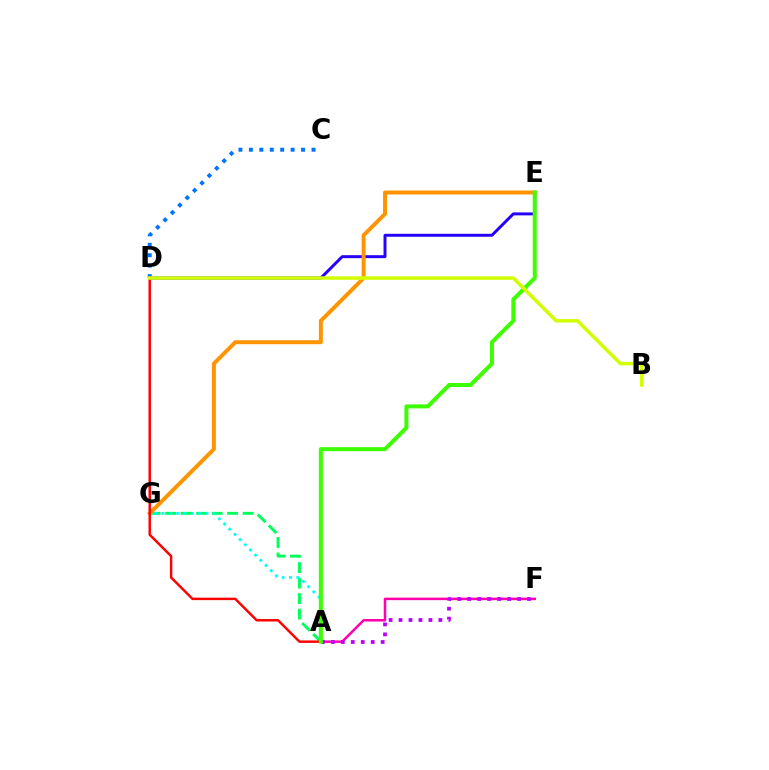{('A', 'G'): [{'color': '#00ff5c', 'line_style': 'dashed', 'thickness': 2.11}, {'color': '#00fff6', 'line_style': 'dotted', 'thickness': 1.99}], ('A', 'F'): [{'color': '#ff00ac', 'line_style': 'solid', 'thickness': 1.82}, {'color': '#b900ff', 'line_style': 'dotted', 'thickness': 2.71}], ('D', 'E'): [{'color': '#2500ff', 'line_style': 'solid', 'thickness': 2.13}], ('E', 'G'): [{'color': '#ff9400', 'line_style': 'solid', 'thickness': 2.84}], ('A', 'D'): [{'color': '#ff0000', 'line_style': 'solid', 'thickness': 1.77}], ('C', 'D'): [{'color': '#0074ff', 'line_style': 'dotted', 'thickness': 2.84}], ('A', 'E'): [{'color': '#3dff00', 'line_style': 'solid', 'thickness': 2.88}], ('B', 'D'): [{'color': '#d1ff00', 'line_style': 'solid', 'thickness': 2.51}]}